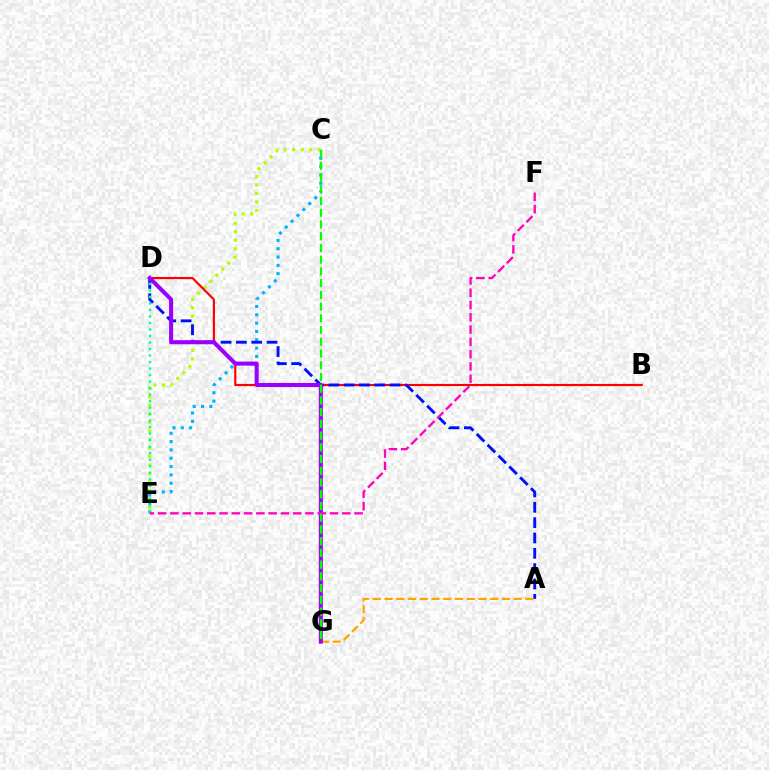{('C', 'E'): [{'color': '#00b5ff', 'line_style': 'dotted', 'thickness': 2.26}, {'color': '#b3ff00', 'line_style': 'dotted', 'thickness': 2.32}], ('B', 'D'): [{'color': '#ff0000', 'line_style': 'solid', 'thickness': 1.55}], ('A', 'D'): [{'color': '#0010ff', 'line_style': 'dashed', 'thickness': 2.08}], ('A', 'G'): [{'color': '#ffa500', 'line_style': 'dashed', 'thickness': 1.59}], ('D', 'E'): [{'color': '#00ff9d', 'line_style': 'dotted', 'thickness': 1.77}], ('D', 'G'): [{'color': '#9b00ff', 'line_style': 'solid', 'thickness': 2.92}], ('E', 'F'): [{'color': '#ff00bd', 'line_style': 'dashed', 'thickness': 1.67}], ('C', 'G'): [{'color': '#08ff00', 'line_style': 'dashed', 'thickness': 1.59}]}